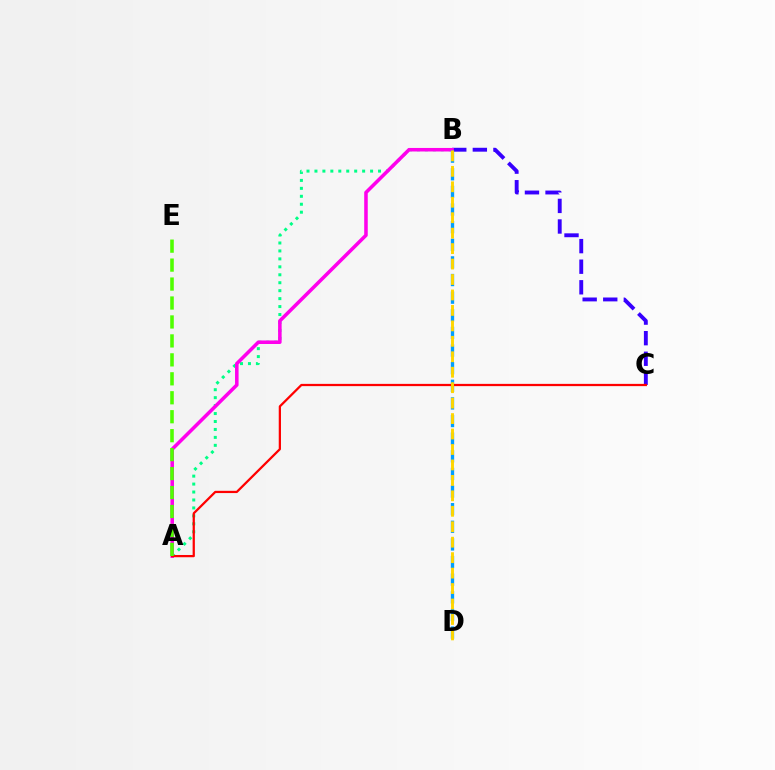{('A', 'B'): [{'color': '#00ff86', 'line_style': 'dotted', 'thickness': 2.16}, {'color': '#ff00ed', 'line_style': 'solid', 'thickness': 2.55}], ('B', 'C'): [{'color': '#3700ff', 'line_style': 'dashed', 'thickness': 2.8}], ('B', 'D'): [{'color': '#009eff', 'line_style': 'dashed', 'thickness': 2.39}, {'color': '#ffd500', 'line_style': 'dashed', 'thickness': 2.1}], ('A', 'C'): [{'color': '#ff0000', 'line_style': 'solid', 'thickness': 1.62}], ('A', 'E'): [{'color': '#4fff00', 'line_style': 'dashed', 'thickness': 2.57}]}